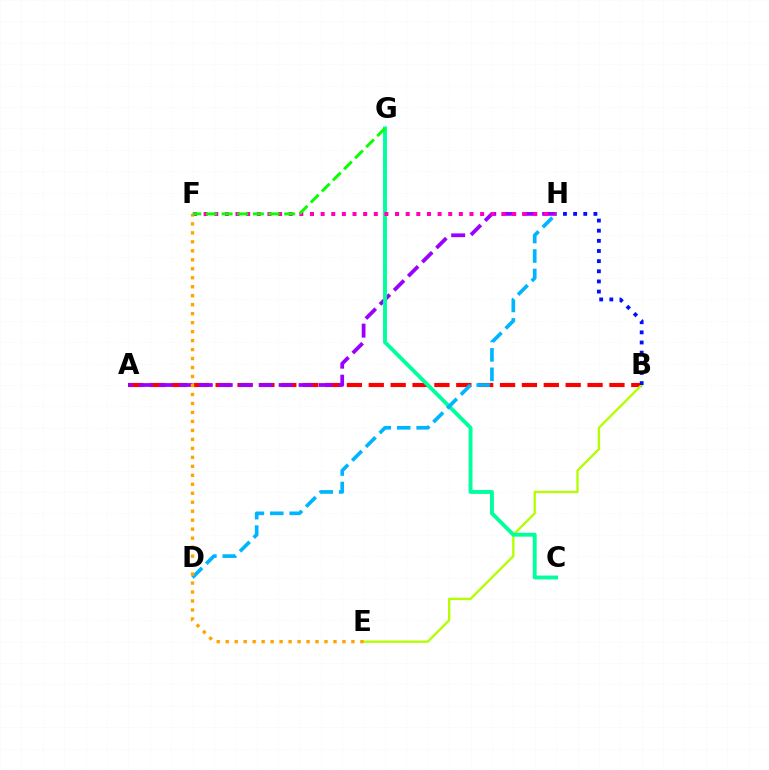{('A', 'B'): [{'color': '#ff0000', 'line_style': 'dashed', 'thickness': 2.97}], ('A', 'H'): [{'color': '#9b00ff', 'line_style': 'dashed', 'thickness': 2.71}], ('B', 'E'): [{'color': '#b3ff00', 'line_style': 'solid', 'thickness': 1.68}], ('C', 'G'): [{'color': '#00ff9d', 'line_style': 'solid', 'thickness': 2.8}], ('F', 'H'): [{'color': '#ff00bd', 'line_style': 'dotted', 'thickness': 2.89}], ('D', 'H'): [{'color': '#00b5ff', 'line_style': 'dashed', 'thickness': 2.64}], ('E', 'F'): [{'color': '#ffa500', 'line_style': 'dotted', 'thickness': 2.44}], ('B', 'H'): [{'color': '#0010ff', 'line_style': 'dotted', 'thickness': 2.76}], ('F', 'G'): [{'color': '#08ff00', 'line_style': 'dashed', 'thickness': 2.13}]}